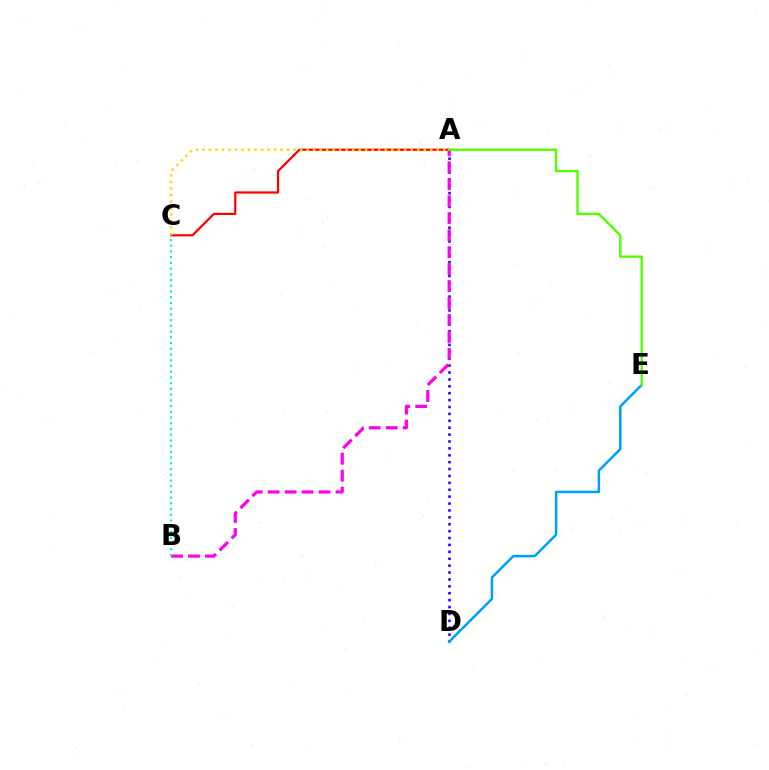{('A', 'D'): [{'color': '#3700ff', 'line_style': 'dotted', 'thickness': 1.87}], ('A', 'C'): [{'color': '#ff0000', 'line_style': 'solid', 'thickness': 1.6}, {'color': '#ffd500', 'line_style': 'dotted', 'thickness': 1.77}], ('A', 'B'): [{'color': '#ff00ed', 'line_style': 'dashed', 'thickness': 2.31}], ('D', 'E'): [{'color': '#009eff', 'line_style': 'solid', 'thickness': 1.79}], ('A', 'E'): [{'color': '#4fff00', 'line_style': 'solid', 'thickness': 1.73}], ('B', 'C'): [{'color': '#00ff86', 'line_style': 'dotted', 'thickness': 1.56}]}